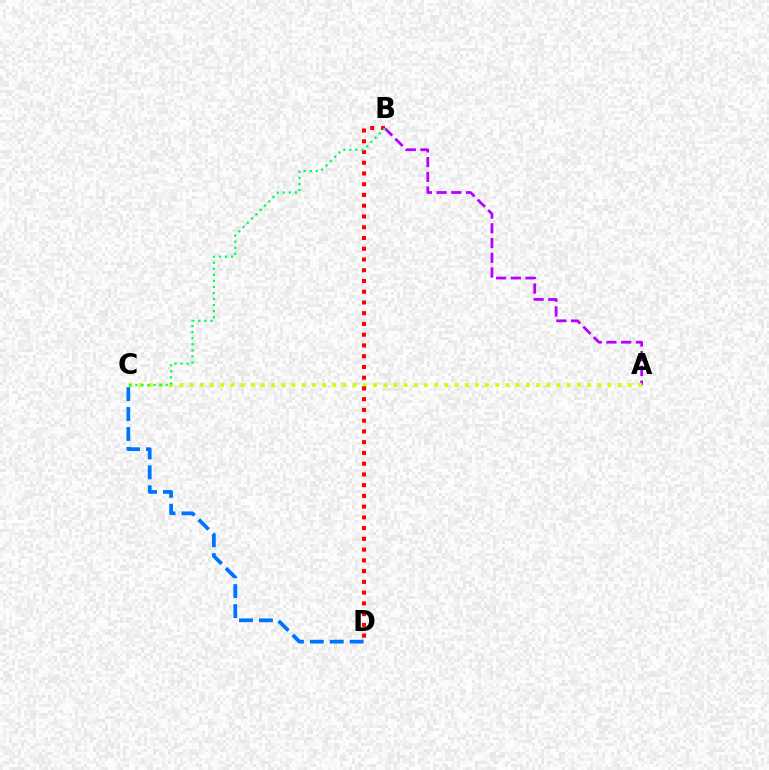{('A', 'B'): [{'color': '#b900ff', 'line_style': 'dashed', 'thickness': 2.0}], ('A', 'C'): [{'color': '#d1ff00', 'line_style': 'dotted', 'thickness': 2.77}], ('B', 'D'): [{'color': '#ff0000', 'line_style': 'dotted', 'thickness': 2.92}], ('C', 'D'): [{'color': '#0074ff', 'line_style': 'dashed', 'thickness': 2.71}], ('B', 'C'): [{'color': '#00ff5c', 'line_style': 'dotted', 'thickness': 1.64}]}